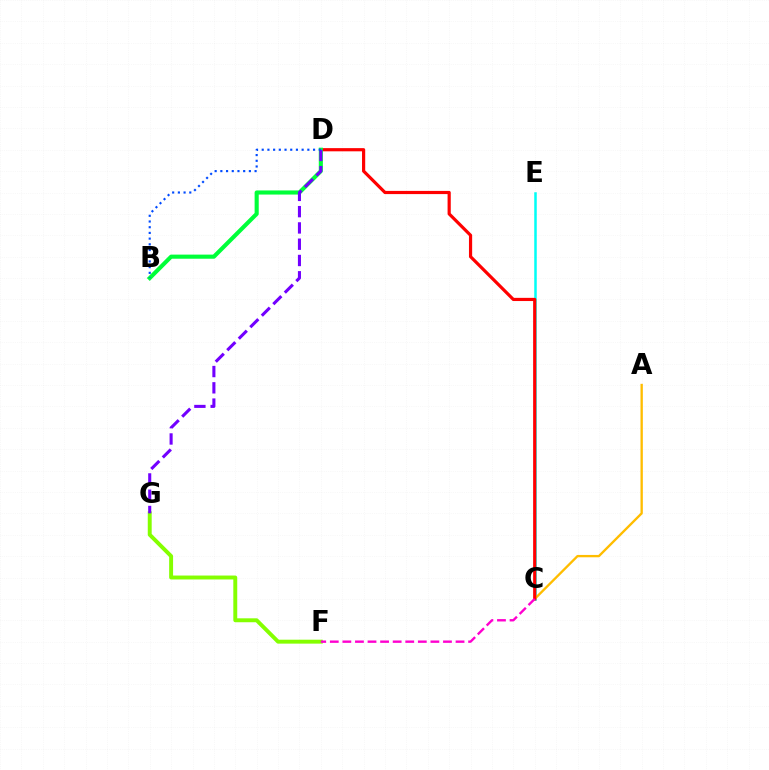{('C', 'E'): [{'color': '#00fff6', 'line_style': 'solid', 'thickness': 1.81}], ('F', 'G'): [{'color': '#84ff00', 'line_style': 'solid', 'thickness': 2.83}], ('A', 'C'): [{'color': '#ffbd00', 'line_style': 'solid', 'thickness': 1.68}], ('C', 'D'): [{'color': '#ff0000', 'line_style': 'solid', 'thickness': 2.29}], ('B', 'D'): [{'color': '#00ff39', 'line_style': 'solid', 'thickness': 2.96}, {'color': '#004bff', 'line_style': 'dotted', 'thickness': 1.55}], ('C', 'F'): [{'color': '#ff00cf', 'line_style': 'dashed', 'thickness': 1.71}], ('D', 'G'): [{'color': '#7200ff', 'line_style': 'dashed', 'thickness': 2.21}]}